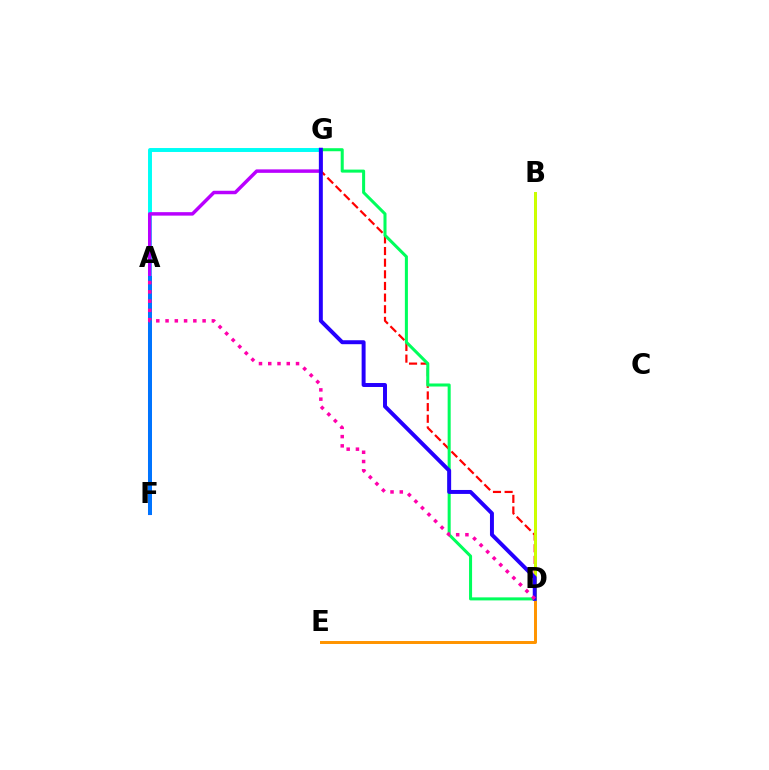{('A', 'G'): [{'color': '#00fff6', 'line_style': 'solid', 'thickness': 2.84}], ('B', 'D'): [{'color': '#3dff00', 'line_style': 'solid', 'thickness': 1.96}, {'color': '#d1ff00', 'line_style': 'solid', 'thickness': 2.05}], ('F', 'G'): [{'color': '#b900ff', 'line_style': 'solid', 'thickness': 2.5}], ('D', 'G'): [{'color': '#ff0000', 'line_style': 'dashed', 'thickness': 1.58}, {'color': '#00ff5c', 'line_style': 'solid', 'thickness': 2.19}, {'color': '#2500ff', 'line_style': 'solid', 'thickness': 2.85}], ('D', 'E'): [{'color': '#ff9400', 'line_style': 'solid', 'thickness': 2.14}], ('A', 'F'): [{'color': '#0074ff', 'line_style': 'solid', 'thickness': 2.87}], ('A', 'D'): [{'color': '#ff00ac', 'line_style': 'dotted', 'thickness': 2.52}]}